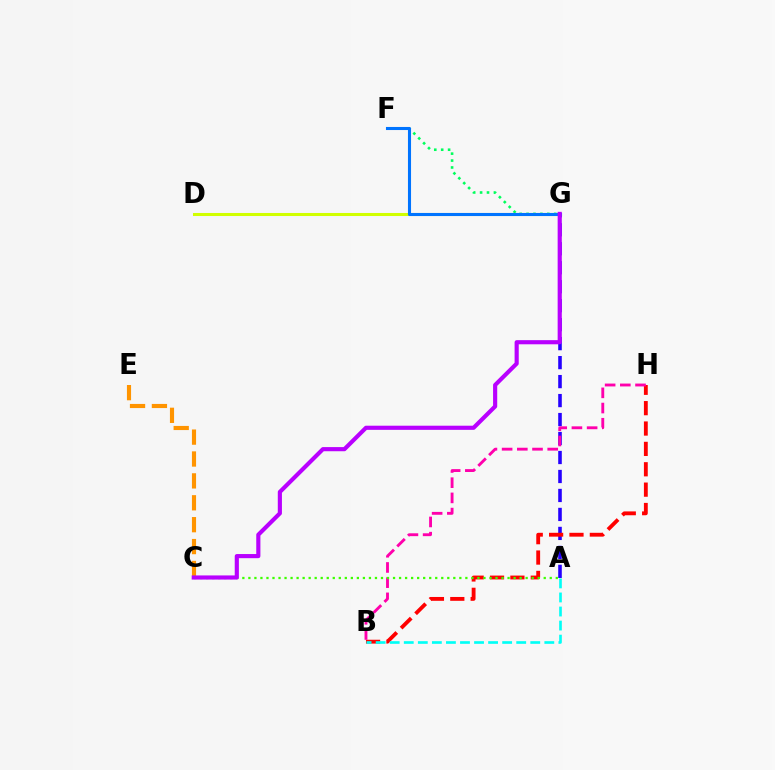{('F', 'G'): [{'color': '#00ff5c', 'line_style': 'dotted', 'thickness': 1.88}, {'color': '#0074ff', 'line_style': 'solid', 'thickness': 2.22}], ('A', 'G'): [{'color': '#2500ff', 'line_style': 'dashed', 'thickness': 2.58}], ('C', 'E'): [{'color': '#ff9400', 'line_style': 'dashed', 'thickness': 2.97}], ('B', 'H'): [{'color': '#ff0000', 'line_style': 'dashed', 'thickness': 2.77}, {'color': '#ff00ac', 'line_style': 'dashed', 'thickness': 2.06}], ('D', 'G'): [{'color': '#d1ff00', 'line_style': 'solid', 'thickness': 2.2}], ('A', 'C'): [{'color': '#3dff00', 'line_style': 'dotted', 'thickness': 1.64}], ('A', 'B'): [{'color': '#00fff6', 'line_style': 'dashed', 'thickness': 1.91}], ('C', 'G'): [{'color': '#b900ff', 'line_style': 'solid', 'thickness': 2.98}]}